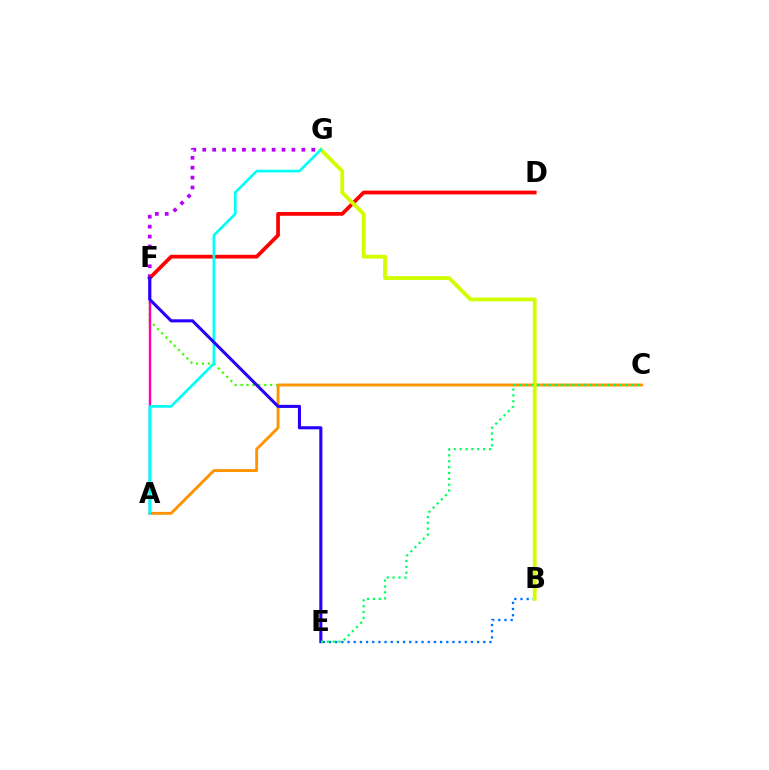{('C', 'F'): [{'color': '#3dff00', 'line_style': 'dotted', 'thickness': 1.61}], ('A', 'C'): [{'color': '#ff9400', 'line_style': 'solid', 'thickness': 2.08}], ('A', 'F'): [{'color': '#ff00ac', 'line_style': 'solid', 'thickness': 1.74}], ('B', 'E'): [{'color': '#0074ff', 'line_style': 'dotted', 'thickness': 1.68}], ('F', 'G'): [{'color': '#b900ff', 'line_style': 'dotted', 'thickness': 2.69}], ('D', 'F'): [{'color': '#ff0000', 'line_style': 'solid', 'thickness': 2.69}], ('B', 'G'): [{'color': '#d1ff00', 'line_style': 'solid', 'thickness': 2.75}], ('A', 'G'): [{'color': '#00fff6', 'line_style': 'solid', 'thickness': 1.92}], ('E', 'F'): [{'color': '#2500ff', 'line_style': 'solid', 'thickness': 2.21}], ('C', 'E'): [{'color': '#00ff5c', 'line_style': 'dotted', 'thickness': 1.6}]}